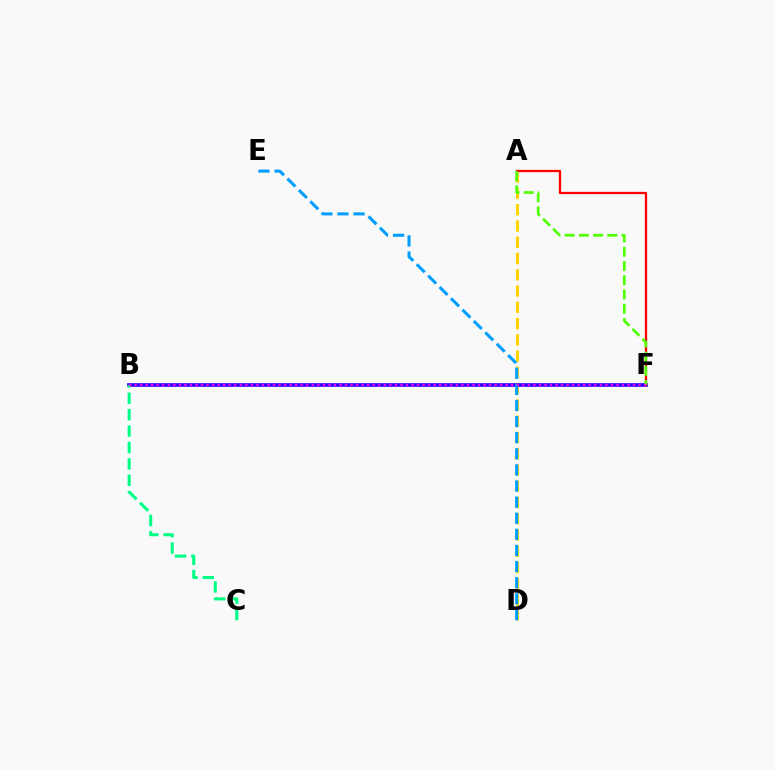{('A', 'D'): [{'color': '#ffd500', 'line_style': 'dashed', 'thickness': 2.21}], ('B', 'F'): [{'color': '#3700ff', 'line_style': 'solid', 'thickness': 2.63}, {'color': '#ff00ed', 'line_style': 'dotted', 'thickness': 1.5}], ('A', 'F'): [{'color': '#ff0000', 'line_style': 'solid', 'thickness': 1.63}, {'color': '#4fff00', 'line_style': 'dashed', 'thickness': 1.93}], ('D', 'E'): [{'color': '#009eff', 'line_style': 'dashed', 'thickness': 2.19}], ('B', 'C'): [{'color': '#00ff86', 'line_style': 'dashed', 'thickness': 2.23}]}